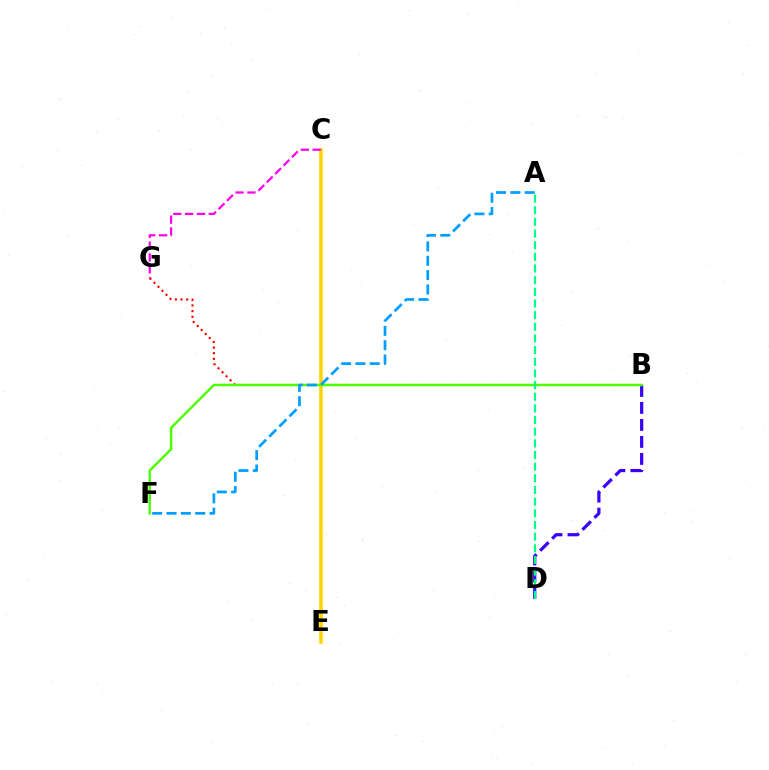{('B', 'G'): [{'color': '#ff0000', 'line_style': 'dotted', 'thickness': 1.54}], ('B', 'D'): [{'color': '#3700ff', 'line_style': 'dashed', 'thickness': 2.31}], ('C', 'E'): [{'color': '#ffd500', 'line_style': 'solid', 'thickness': 2.58}], ('B', 'F'): [{'color': '#4fff00', 'line_style': 'solid', 'thickness': 1.78}], ('A', 'F'): [{'color': '#009eff', 'line_style': 'dashed', 'thickness': 1.95}], ('A', 'D'): [{'color': '#00ff86', 'line_style': 'dashed', 'thickness': 1.58}], ('C', 'G'): [{'color': '#ff00ed', 'line_style': 'dashed', 'thickness': 1.61}]}